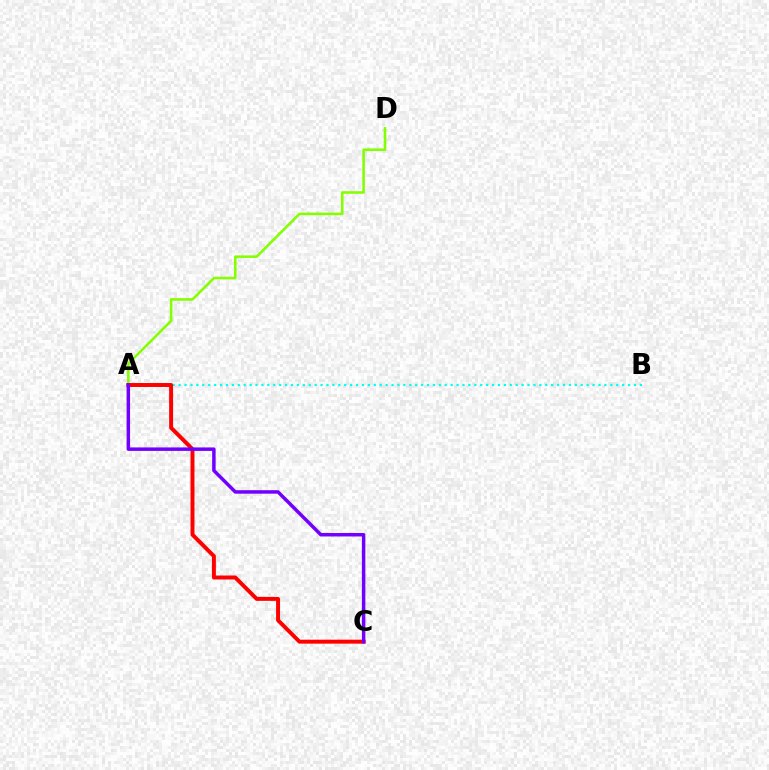{('A', 'B'): [{'color': '#00fff6', 'line_style': 'dotted', 'thickness': 1.61}], ('A', 'D'): [{'color': '#84ff00', 'line_style': 'solid', 'thickness': 1.86}], ('A', 'C'): [{'color': '#ff0000', 'line_style': 'solid', 'thickness': 2.85}, {'color': '#7200ff', 'line_style': 'solid', 'thickness': 2.51}]}